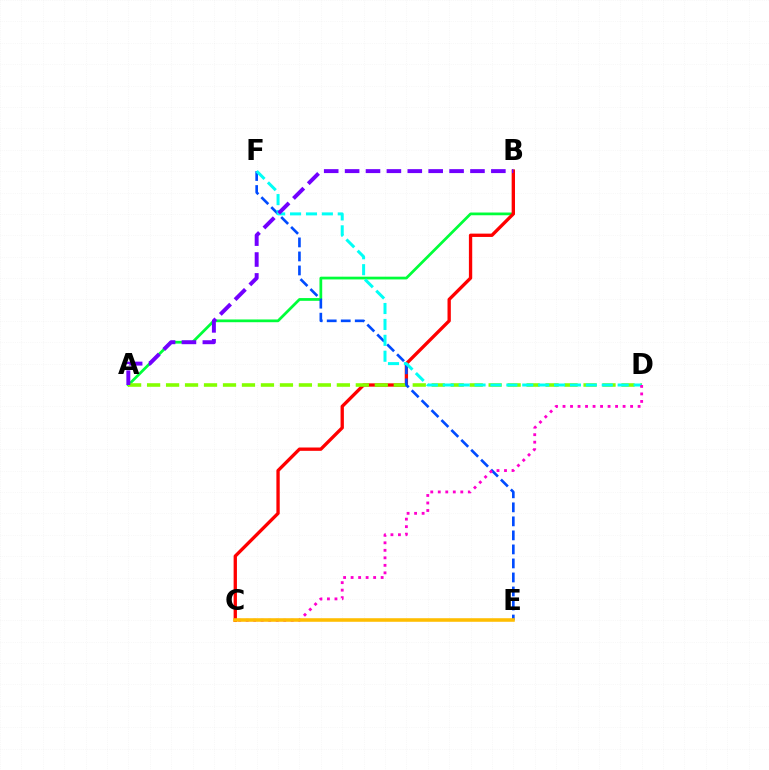{('A', 'B'): [{'color': '#00ff39', 'line_style': 'solid', 'thickness': 1.98}, {'color': '#7200ff', 'line_style': 'dashed', 'thickness': 2.84}], ('B', 'C'): [{'color': '#ff0000', 'line_style': 'solid', 'thickness': 2.39}], ('A', 'D'): [{'color': '#84ff00', 'line_style': 'dashed', 'thickness': 2.58}], ('E', 'F'): [{'color': '#004bff', 'line_style': 'dashed', 'thickness': 1.9}], ('D', 'F'): [{'color': '#00fff6', 'line_style': 'dashed', 'thickness': 2.16}], ('C', 'D'): [{'color': '#ff00cf', 'line_style': 'dotted', 'thickness': 2.04}], ('C', 'E'): [{'color': '#ffbd00', 'line_style': 'solid', 'thickness': 2.57}]}